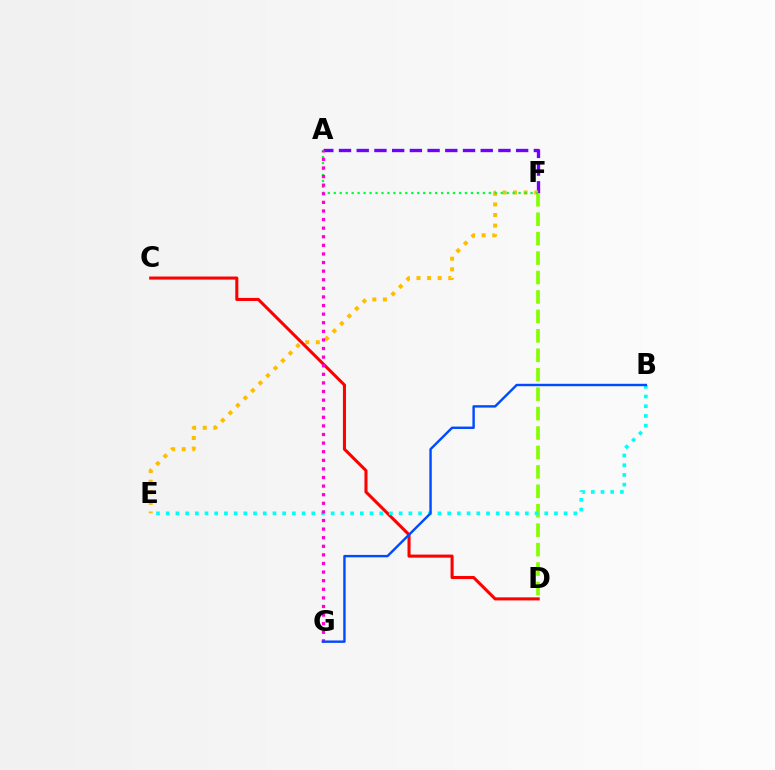{('A', 'F'): [{'color': '#7200ff', 'line_style': 'dashed', 'thickness': 2.41}, {'color': '#00ff39', 'line_style': 'dotted', 'thickness': 1.62}], ('E', 'F'): [{'color': '#ffbd00', 'line_style': 'dotted', 'thickness': 2.88}], ('D', 'F'): [{'color': '#84ff00', 'line_style': 'dashed', 'thickness': 2.64}], ('C', 'D'): [{'color': '#ff0000', 'line_style': 'solid', 'thickness': 2.2}], ('B', 'E'): [{'color': '#00fff6', 'line_style': 'dotted', 'thickness': 2.64}], ('A', 'G'): [{'color': '#ff00cf', 'line_style': 'dotted', 'thickness': 2.34}], ('B', 'G'): [{'color': '#004bff', 'line_style': 'solid', 'thickness': 1.74}]}